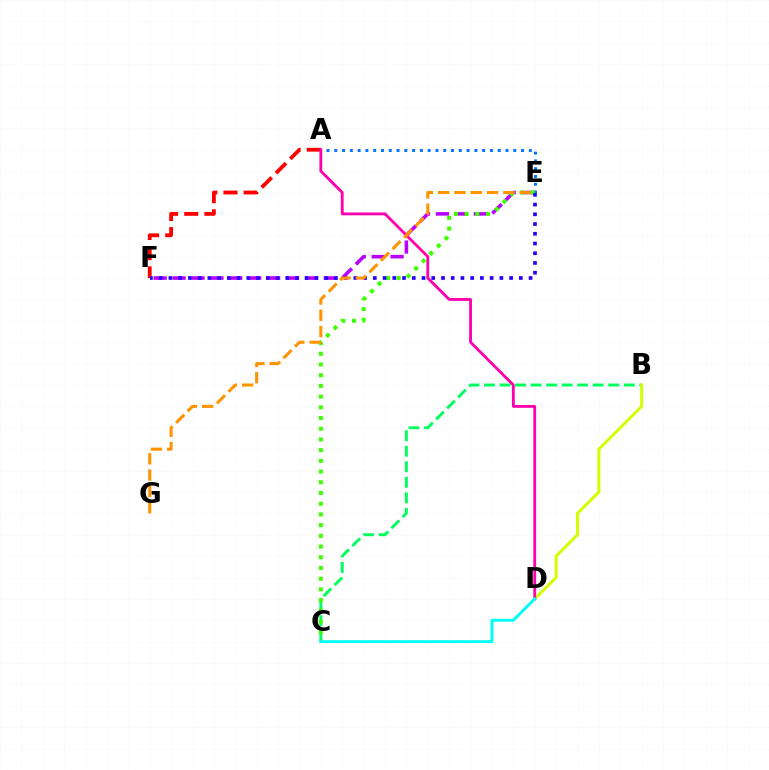{('E', 'F'): [{'color': '#b900ff', 'line_style': 'dashed', 'thickness': 2.57}, {'color': '#2500ff', 'line_style': 'dotted', 'thickness': 2.64}], ('B', 'C'): [{'color': '#00ff5c', 'line_style': 'dashed', 'thickness': 2.11}], ('A', 'E'): [{'color': '#0074ff', 'line_style': 'dotted', 'thickness': 2.11}], ('A', 'F'): [{'color': '#ff0000', 'line_style': 'dashed', 'thickness': 2.74}], ('B', 'D'): [{'color': '#d1ff00', 'line_style': 'solid', 'thickness': 2.17}], ('C', 'E'): [{'color': '#3dff00', 'line_style': 'dotted', 'thickness': 2.91}], ('A', 'D'): [{'color': '#ff00ac', 'line_style': 'solid', 'thickness': 2.04}], ('C', 'D'): [{'color': '#00fff6', 'line_style': 'solid', 'thickness': 2.1}], ('E', 'G'): [{'color': '#ff9400', 'line_style': 'dashed', 'thickness': 2.21}]}